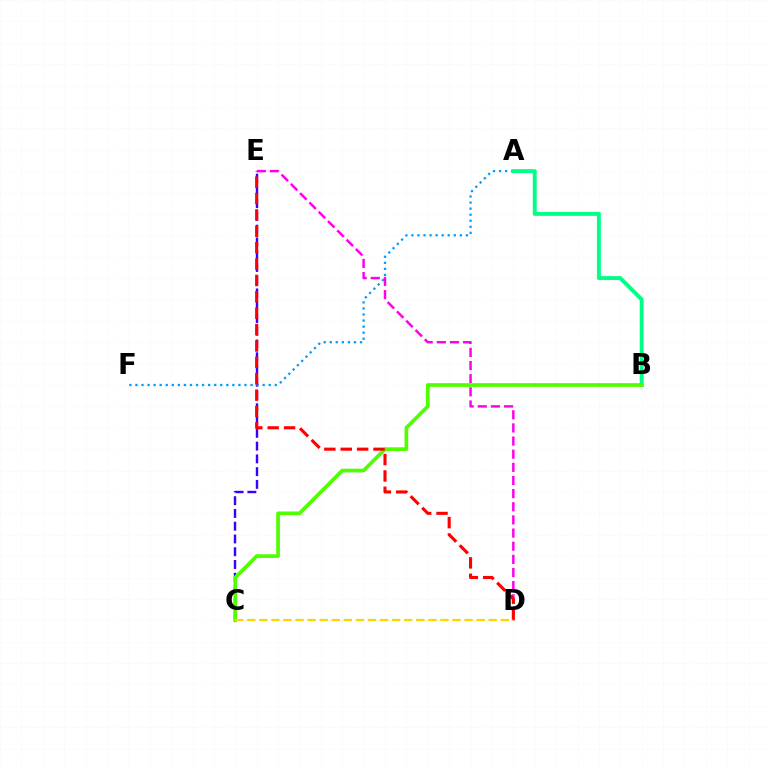{('C', 'E'): [{'color': '#3700ff', 'line_style': 'dashed', 'thickness': 1.73}], ('A', 'F'): [{'color': '#009eff', 'line_style': 'dotted', 'thickness': 1.65}], ('D', 'E'): [{'color': '#ff00ed', 'line_style': 'dashed', 'thickness': 1.79}, {'color': '#ff0000', 'line_style': 'dashed', 'thickness': 2.23}], ('A', 'B'): [{'color': '#00ff86', 'line_style': 'solid', 'thickness': 2.83}], ('B', 'C'): [{'color': '#4fff00', 'line_style': 'solid', 'thickness': 2.65}], ('C', 'D'): [{'color': '#ffd500', 'line_style': 'dashed', 'thickness': 1.64}]}